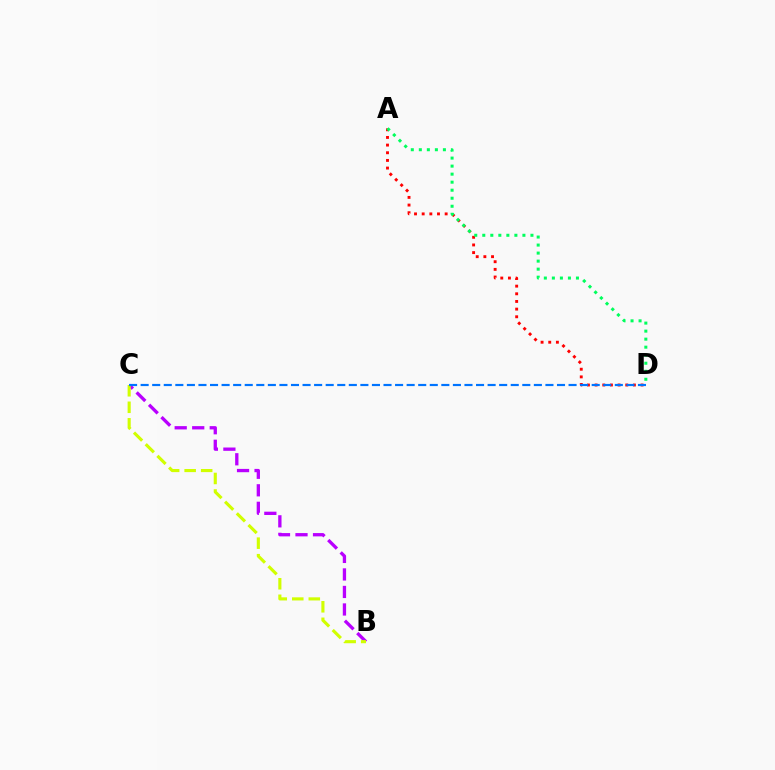{('B', 'C'): [{'color': '#b900ff', 'line_style': 'dashed', 'thickness': 2.38}, {'color': '#d1ff00', 'line_style': 'dashed', 'thickness': 2.24}], ('A', 'D'): [{'color': '#ff0000', 'line_style': 'dotted', 'thickness': 2.08}, {'color': '#00ff5c', 'line_style': 'dotted', 'thickness': 2.18}], ('C', 'D'): [{'color': '#0074ff', 'line_style': 'dashed', 'thickness': 1.57}]}